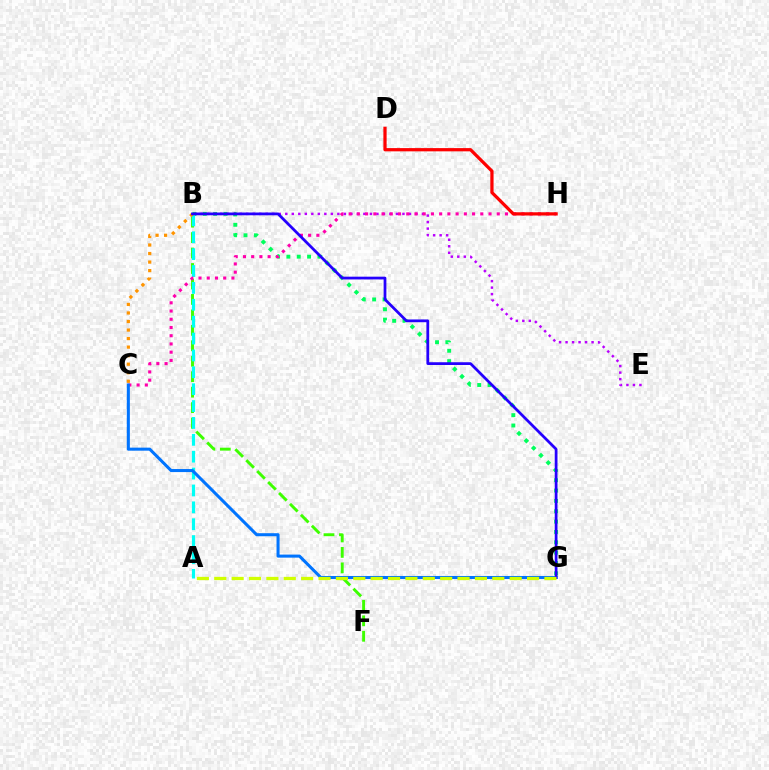{('B', 'G'): [{'color': '#00ff5c', 'line_style': 'dotted', 'thickness': 2.81}, {'color': '#2500ff', 'line_style': 'solid', 'thickness': 1.98}], ('B', 'E'): [{'color': '#b900ff', 'line_style': 'dotted', 'thickness': 1.77}], ('B', 'F'): [{'color': '#3dff00', 'line_style': 'dashed', 'thickness': 2.1}], ('A', 'B'): [{'color': '#00fff6', 'line_style': 'dashed', 'thickness': 2.29}], ('C', 'H'): [{'color': '#ff00ac', 'line_style': 'dotted', 'thickness': 2.24}], ('C', 'G'): [{'color': '#0074ff', 'line_style': 'solid', 'thickness': 2.2}], ('B', 'C'): [{'color': '#ff9400', 'line_style': 'dotted', 'thickness': 2.32}], ('D', 'H'): [{'color': '#ff0000', 'line_style': 'solid', 'thickness': 2.33}], ('A', 'G'): [{'color': '#d1ff00', 'line_style': 'dashed', 'thickness': 2.36}]}